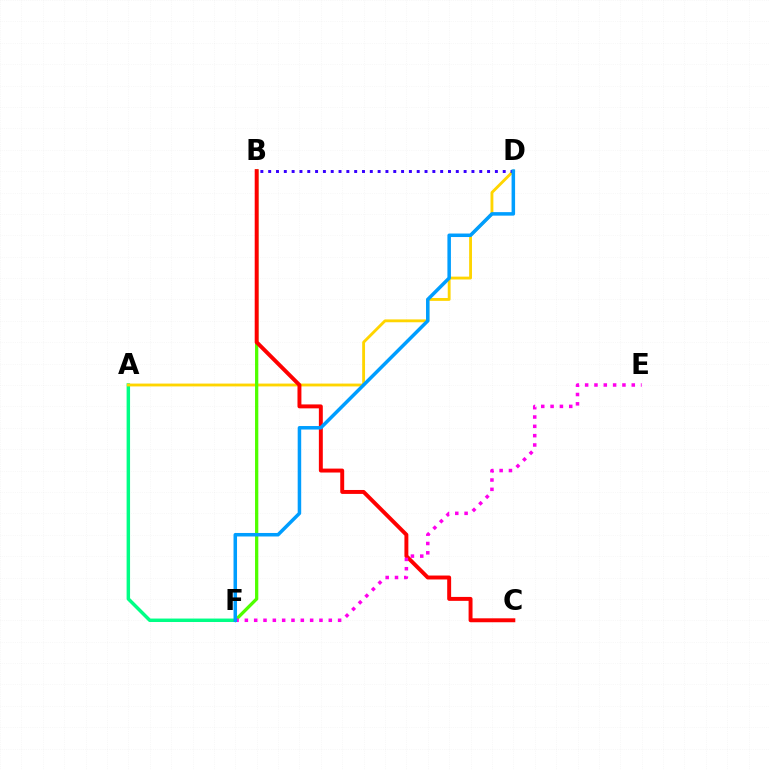{('A', 'F'): [{'color': '#00ff86', 'line_style': 'solid', 'thickness': 2.49}], ('A', 'D'): [{'color': '#ffd500', 'line_style': 'solid', 'thickness': 2.05}], ('B', 'F'): [{'color': '#4fff00', 'line_style': 'solid', 'thickness': 2.36}], ('B', 'C'): [{'color': '#ff0000', 'line_style': 'solid', 'thickness': 2.83}], ('E', 'F'): [{'color': '#ff00ed', 'line_style': 'dotted', 'thickness': 2.53}], ('B', 'D'): [{'color': '#3700ff', 'line_style': 'dotted', 'thickness': 2.12}], ('D', 'F'): [{'color': '#009eff', 'line_style': 'solid', 'thickness': 2.53}]}